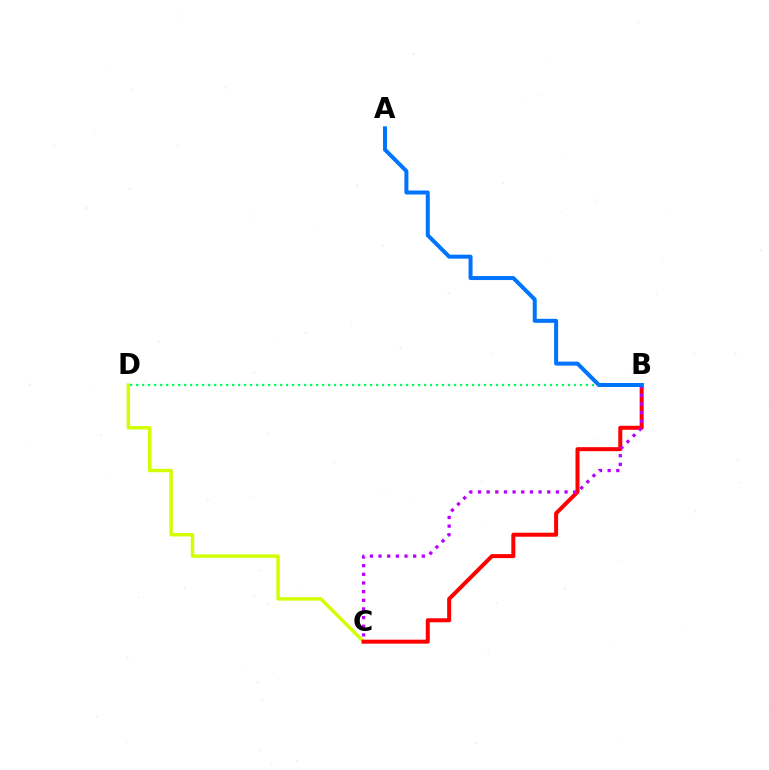{('C', 'D'): [{'color': '#d1ff00', 'line_style': 'solid', 'thickness': 2.47}], ('B', 'C'): [{'color': '#ff0000', 'line_style': 'solid', 'thickness': 2.88}, {'color': '#b900ff', 'line_style': 'dotted', 'thickness': 2.35}], ('B', 'D'): [{'color': '#00ff5c', 'line_style': 'dotted', 'thickness': 1.63}], ('A', 'B'): [{'color': '#0074ff', 'line_style': 'solid', 'thickness': 2.88}]}